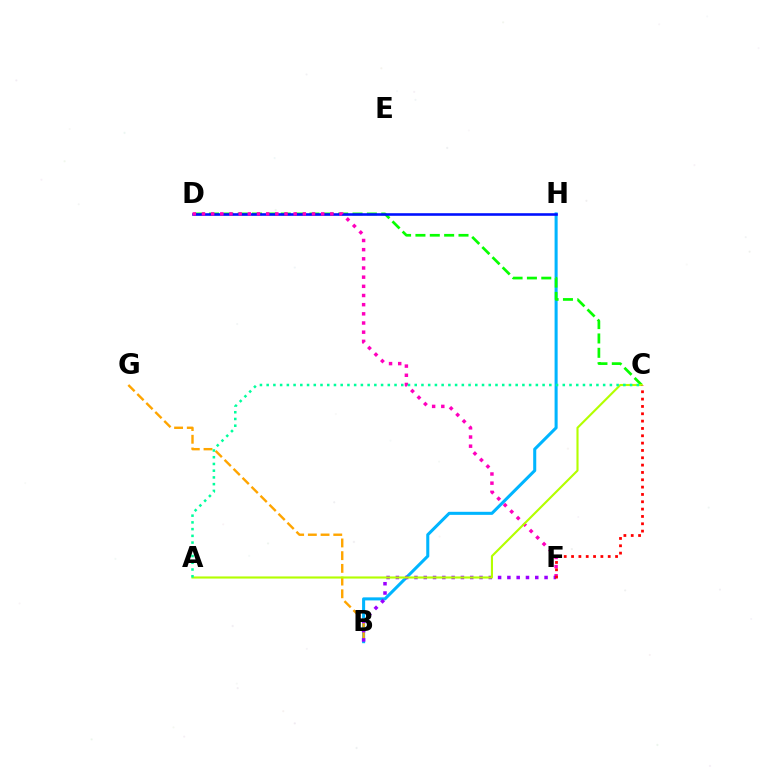{('B', 'H'): [{'color': '#00b5ff', 'line_style': 'solid', 'thickness': 2.2}], ('B', 'G'): [{'color': '#ffa500', 'line_style': 'dashed', 'thickness': 1.73}], ('C', 'D'): [{'color': '#08ff00', 'line_style': 'dashed', 'thickness': 1.95}], ('D', 'H'): [{'color': '#0010ff', 'line_style': 'solid', 'thickness': 1.87}], ('D', 'F'): [{'color': '#ff00bd', 'line_style': 'dotted', 'thickness': 2.49}], ('B', 'F'): [{'color': '#9b00ff', 'line_style': 'dotted', 'thickness': 2.53}], ('A', 'C'): [{'color': '#b3ff00', 'line_style': 'solid', 'thickness': 1.53}, {'color': '#00ff9d', 'line_style': 'dotted', 'thickness': 1.83}], ('C', 'F'): [{'color': '#ff0000', 'line_style': 'dotted', 'thickness': 1.99}]}